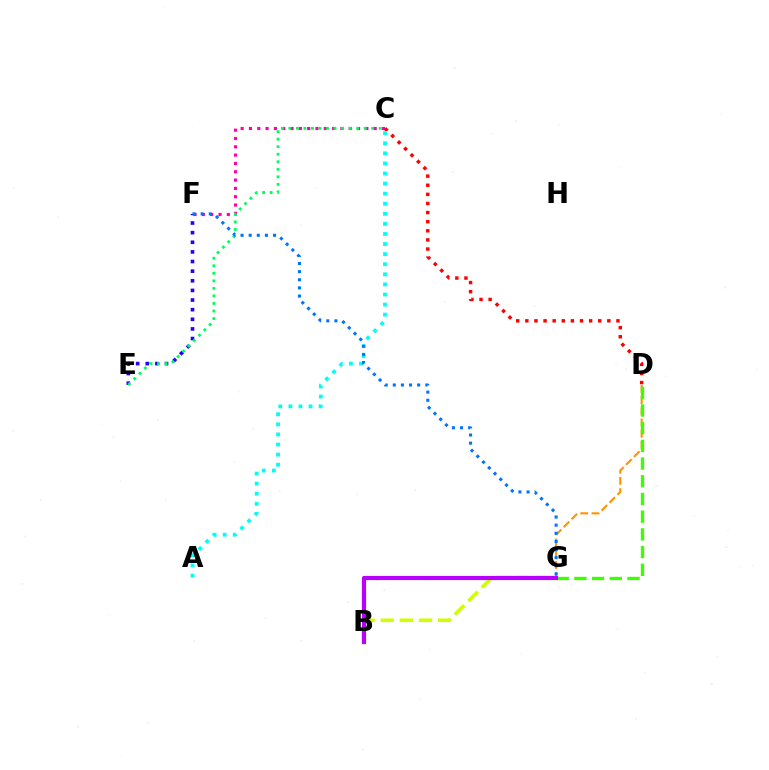{('D', 'G'): [{'color': '#ff9400', 'line_style': 'dashed', 'thickness': 1.52}, {'color': '#3dff00', 'line_style': 'dashed', 'thickness': 2.41}], ('C', 'F'): [{'color': '#ff00ac', 'line_style': 'dotted', 'thickness': 2.26}], ('C', 'D'): [{'color': '#ff0000', 'line_style': 'dotted', 'thickness': 2.48}], ('B', 'G'): [{'color': '#d1ff00', 'line_style': 'dashed', 'thickness': 2.6}, {'color': '#b900ff', 'line_style': 'solid', 'thickness': 3.0}], ('E', 'F'): [{'color': '#2500ff', 'line_style': 'dotted', 'thickness': 2.62}], ('C', 'E'): [{'color': '#00ff5c', 'line_style': 'dotted', 'thickness': 2.05}], ('A', 'C'): [{'color': '#00fff6', 'line_style': 'dotted', 'thickness': 2.74}], ('F', 'G'): [{'color': '#0074ff', 'line_style': 'dotted', 'thickness': 2.21}]}